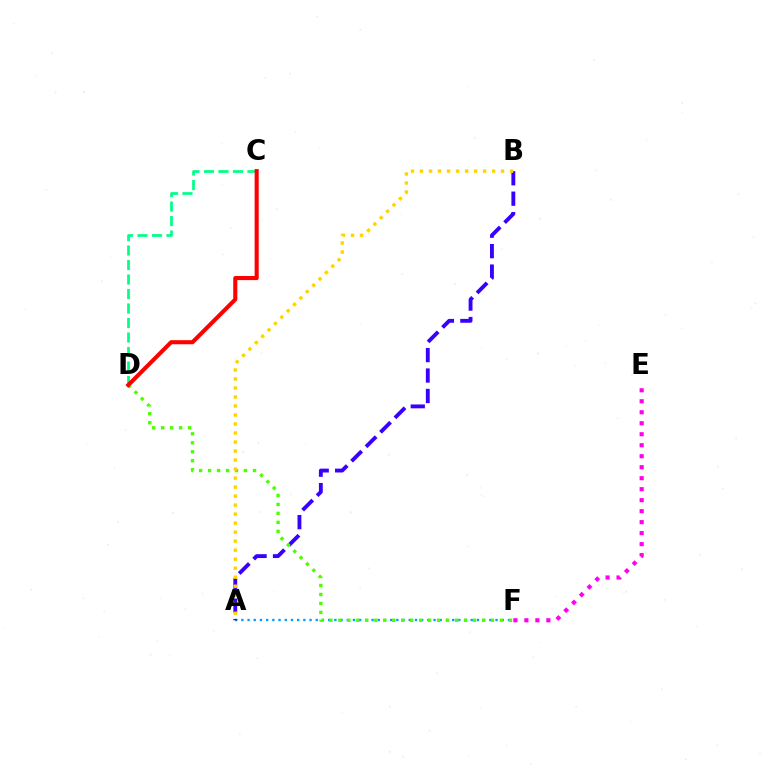{('A', 'F'): [{'color': '#009eff', 'line_style': 'dotted', 'thickness': 1.68}], ('A', 'B'): [{'color': '#3700ff', 'line_style': 'dashed', 'thickness': 2.78}, {'color': '#ffd500', 'line_style': 'dotted', 'thickness': 2.45}], ('D', 'F'): [{'color': '#4fff00', 'line_style': 'dotted', 'thickness': 2.44}], ('C', 'D'): [{'color': '#00ff86', 'line_style': 'dashed', 'thickness': 1.97}, {'color': '#ff0000', 'line_style': 'solid', 'thickness': 2.94}], ('E', 'F'): [{'color': '#ff00ed', 'line_style': 'dotted', 'thickness': 2.99}]}